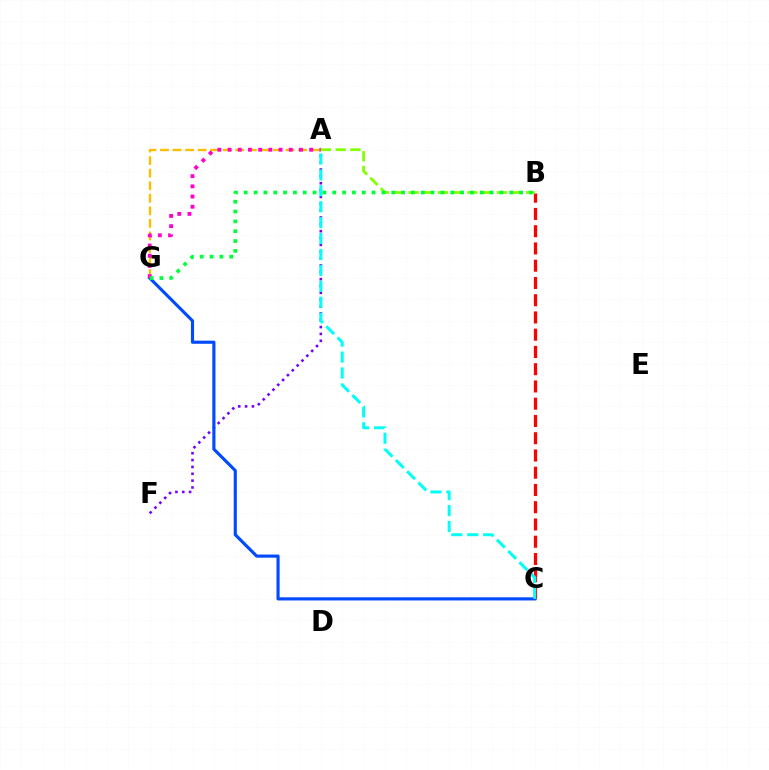{('B', 'C'): [{'color': '#ff0000', 'line_style': 'dashed', 'thickness': 2.34}], ('A', 'F'): [{'color': '#7200ff', 'line_style': 'dotted', 'thickness': 1.86}], ('A', 'G'): [{'color': '#ffbd00', 'line_style': 'dashed', 'thickness': 1.71}, {'color': '#ff00cf', 'line_style': 'dotted', 'thickness': 2.77}], ('C', 'G'): [{'color': '#004bff', 'line_style': 'solid', 'thickness': 2.26}], ('A', 'C'): [{'color': '#00fff6', 'line_style': 'dashed', 'thickness': 2.16}], ('A', 'B'): [{'color': '#84ff00', 'line_style': 'dashed', 'thickness': 2.0}], ('B', 'G'): [{'color': '#00ff39', 'line_style': 'dotted', 'thickness': 2.67}]}